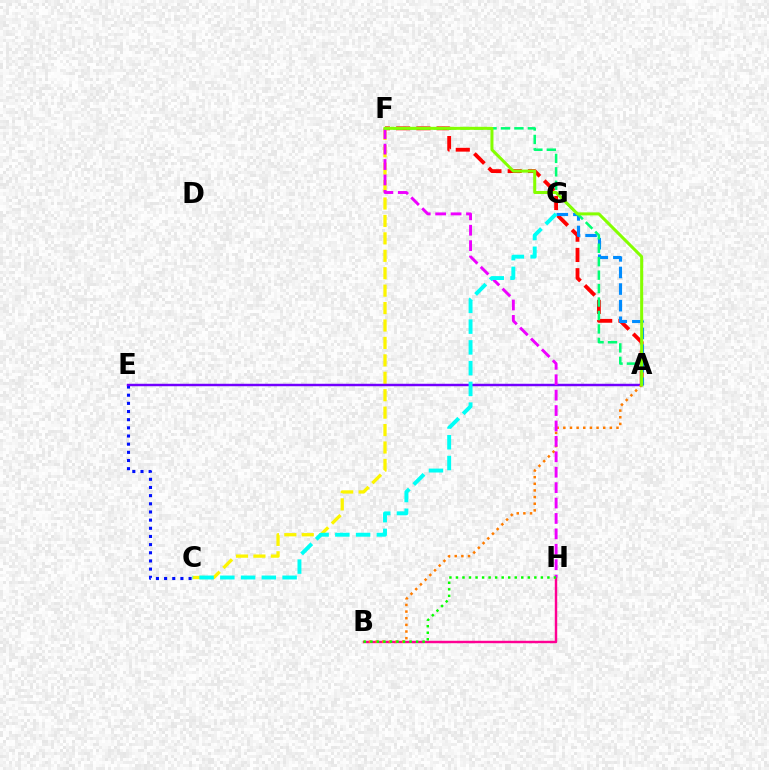{('A', 'F'): [{'color': '#ff0000', 'line_style': 'dashed', 'thickness': 2.75}, {'color': '#00ff74', 'line_style': 'dashed', 'thickness': 1.83}, {'color': '#84ff00', 'line_style': 'solid', 'thickness': 2.18}], ('C', 'F'): [{'color': '#fcf500', 'line_style': 'dashed', 'thickness': 2.37}], ('A', 'G'): [{'color': '#008cff', 'line_style': 'dashed', 'thickness': 2.25}], ('C', 'E'): [{'color': '#0010ff', 'line_style': 'dotted', 'thickness': 2.22}], ('A', 'E'): [{'color': '#7200ff', 'line_style': 'solid', 'thickness': 1.77}], ('B', 'H'): [{'color': '#ff0094', 'line_style': 'solid', 'thickness': 1.75}, {'color': '#08ff00', 'line_style': 'dotted', 'thickness': 1.78}], ('A', 'B'): [{'color': '#ff7c00', 'line_style': 'dotted', 'thickness': 1.81}], ('F', 'H'): [{'color': '#ee00ff', 'line_style': 'dashed', 'thickness': 2.09}], ('C', 'G'): [{'color': '#00fff6', 'line_style': 'dashed', 'thickness': 2.82}]}